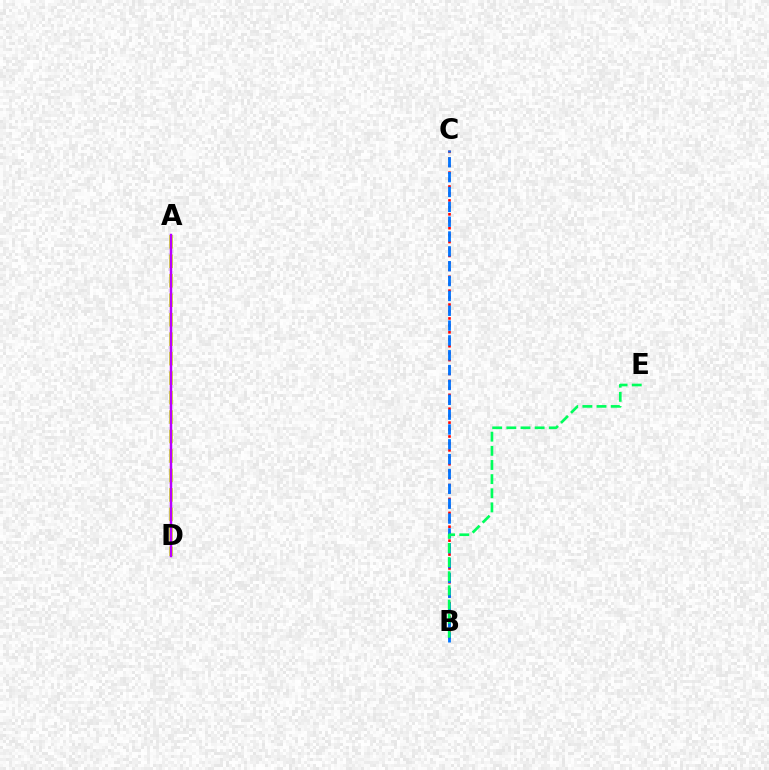{('B', 'C'): [{'color': '#ff0000', 'line_style': 'dotted', 'thickness': 1.89}, {'color': '#0074ff', 'line_style': 'dashed', 'thickness': 2.02}], ('A', 'D'): [{'color': '#d1ff00', 'line_style': 'dashed', 'thickness': 2.65}, {'color': '#b900ff', 'line_style': 'solid', 'thickness': 1.8}], ('B', 'E'): [{'color': '#00ff5c', 'line_style': 'dashed', 'thickness': 1.92}]}